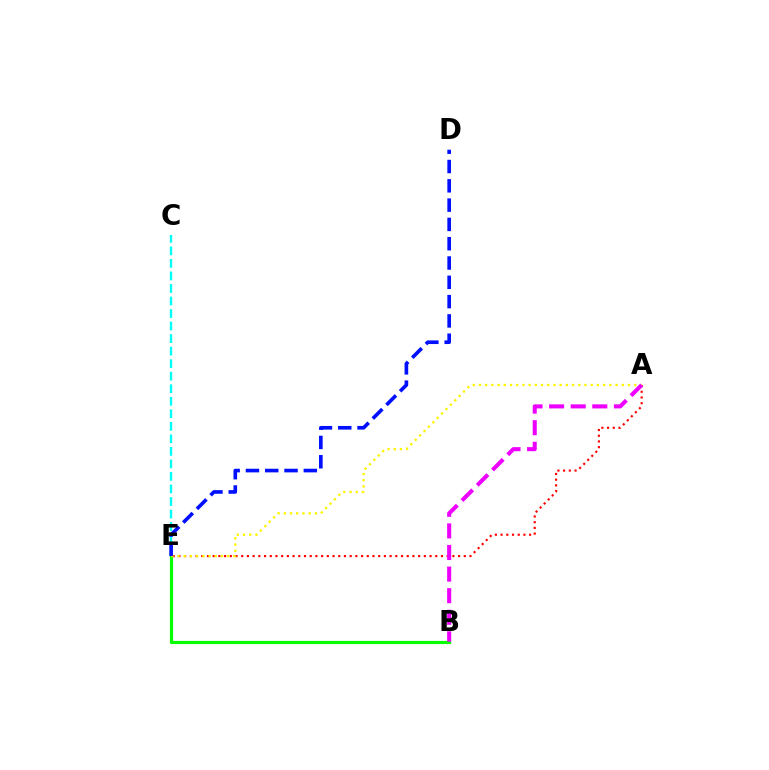{('C', 'E'): [{'color': '#00fff6', 'line_style': 'dashed', 'thickness': 1.7}], ('A', 'E'): [{'color': '#ff0000', 'line_style': 'dotted', 'thickness': 1.55}, {'color': '#fcf500', 'line_style': 'dotted', 'thickness': 1.69}], ('B', 'E'): [{'color': '#08ff00', 'line_style': 'solid', 'thickness': 2.29}], ('D', 'E'): [{'color': '#0010ff', 'line_style': 'dashed', 'thickness': 2.62}], ('A', 'B'): [{'color': '#ee00ff', 'line_style': 'dashed', 'thickness': 2.93}]}